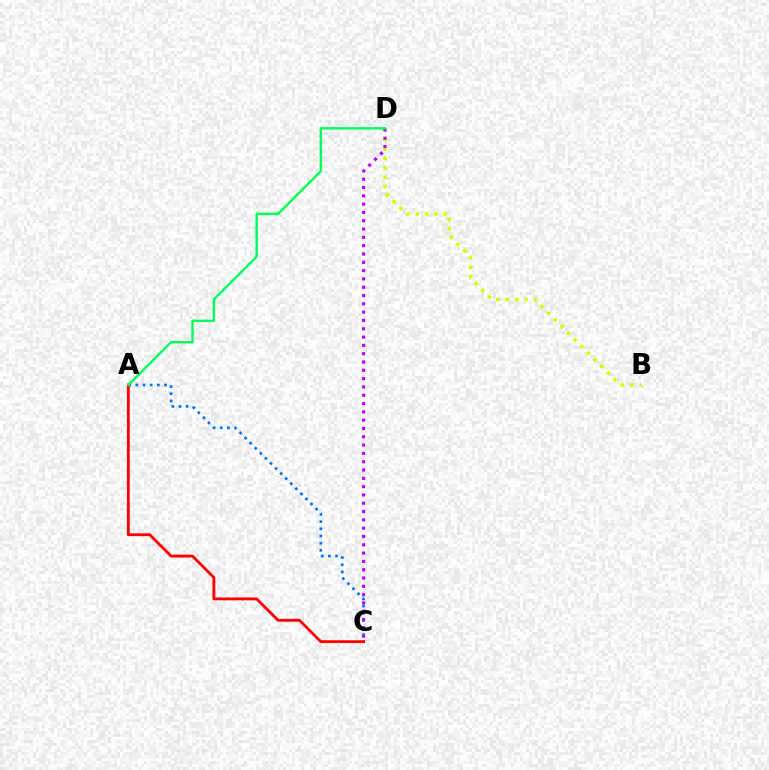{('A', 'C'): [{'color': '#0074ff', 'line_style': 'dotted', 'thickness': 1.95}, {'color': '#ff0000', 'line_style': 'solid', 'thickness': 2.05}], ('B', 'D'): [{'color': '#d1ff00', 'line_style': 'dotted', 'thickness': 2.56}], ('C', 'D'): [{'color': '#b900ff', 'line_style': 'dotted', 'thickness': 2.26}], ('A', 'D'): [{'color': '#00ff5c', 'line_style': 'solid', 'thickness': 1.76}]}